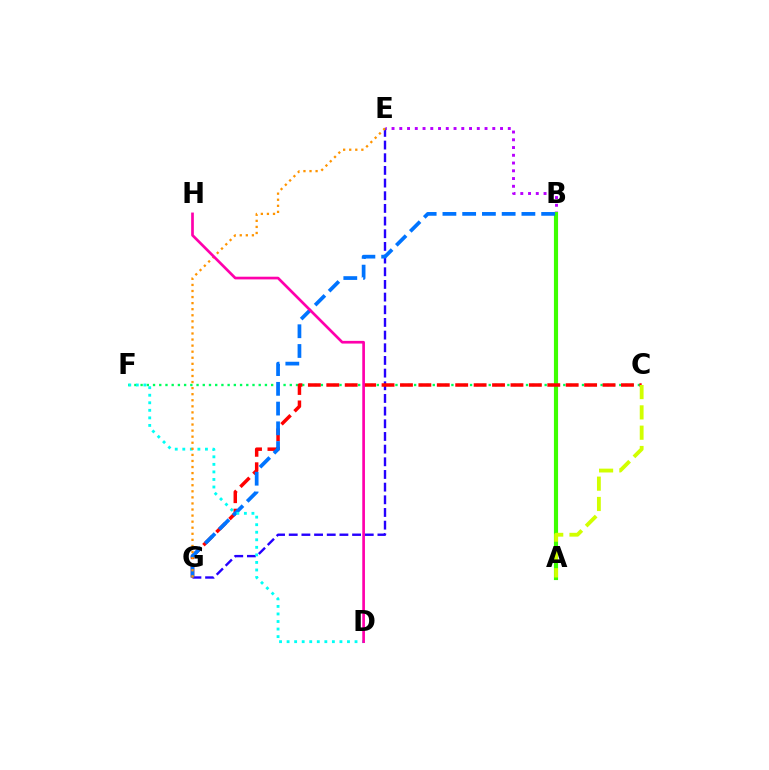{('B', 'E'): [{'color': '#b900ff', 'line_style': 'dotted', 'thickness': 2.11}], ('E', 'G'): [{'color': '#2500ff', 'line_style': 'dashed', 'thickness': 1.72}, {'color': '#ff9400', 'line_style': 'dotted', 'thickness': 1.65}], ('A', 'B'): [{'color': '#3dff00', 'line_style': 'solid', 'thickness': 2.98}], ('C', 'F'): [{'color': '#00ff5c', 'line_style': 'dotted', 'thickness': 1.69}], ('C', 'G'): [{'color': '#ff0000', 'line_style': 'dashed', 'thickness': 2.5}], ('B', 'G'): [{'color': '#0074ff', 'line_style': 'dashed', 'thickness': 2.68}], ('A', 'C'): [{'color': '#d1ff00', 'line_style': 'dashed', 'thickness': 2.76}], ('D', 'F'): [{'color': '#00fff6', 'line_style': 'dotted', 'thickness': 2.05}], ('D', 'H'): [{'color': '#ff00ac', 'line_style': 'solid', 'thickness': 1.93}]}